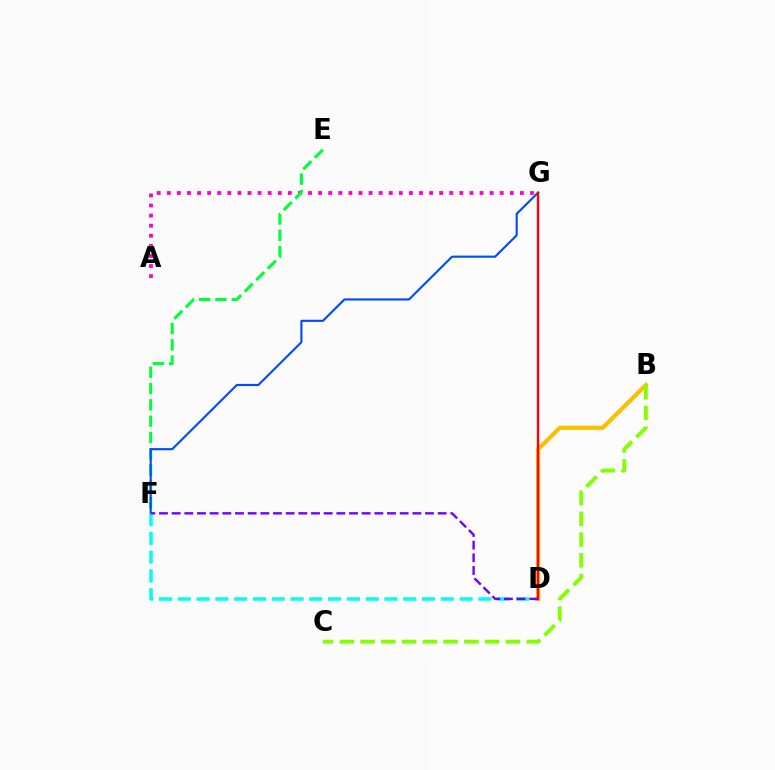{('A', 'G'): [{'color': '#ff00cf', 'line_style': 'dotted', 'thickness': 2.74}], ('E', 'F'): [{'color': '#00ff39', 'line_style': 'dashed', 'thickness': 2.22}], ('F', 'G'): [{'color': '#004bff', 'line_style': 'solid', 'thickness': 1.53}], ('B', 'D'): [{'color': '#ffbd00', 'line_style': 'solid', 'thickness': 2.99}], ('D', 'F'): [{'color': '#00fff6', 'line_style': 'dashed', 'thickness': 2.55}, {'color': '#7200ff', 'line_style': 'dashed', 'thickness': 1.72}], ('B', 'C'): [{'color': '#84ff00', 'line_style': 'dashed', 'thickness': 2.82}], ('D', 'G'): [{'color': '#ff0000', 'line_style': 'solid', 'thickness': 1.68}]}